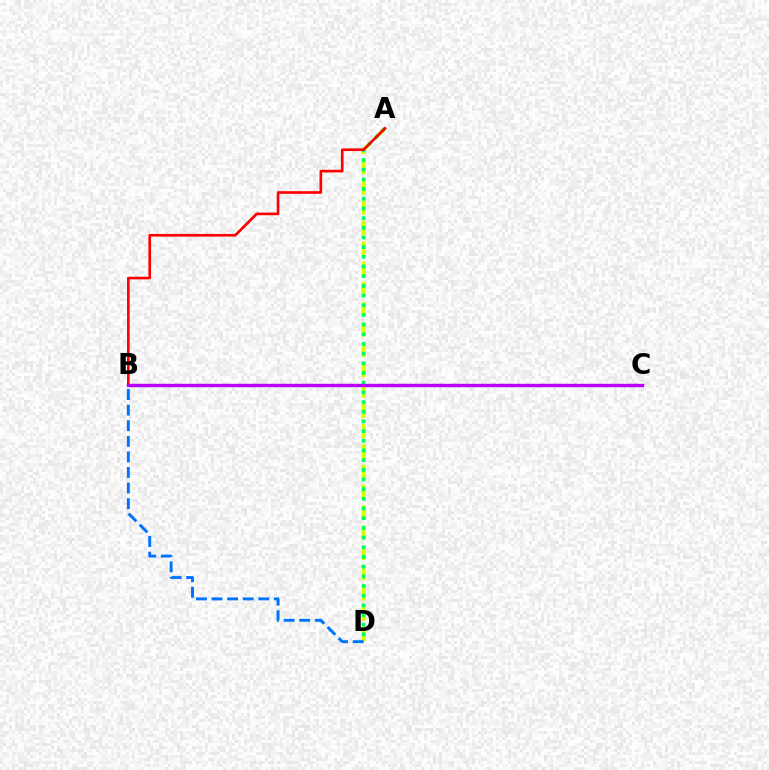{('A', 'D'): [{'color': '#d1ff00', 'line_style': 'dashed', 'thickness': 2.76}, {'color': '#00ff5c', 'line_style': 'dotted', 'thickness': 2.63}], ('B', 'D'): [{'color': '#0074ff', 'line_style': 'dashed', 'thickness': 2.12}], ('A', 'B'): [{'color': '#ff0000', 'line_style': 'solid', 'thickness': 1.9}], ('B', 'C'): [{'color': '#b900ff', 'line_style': 'solid', 'thickness': 2.45}]}